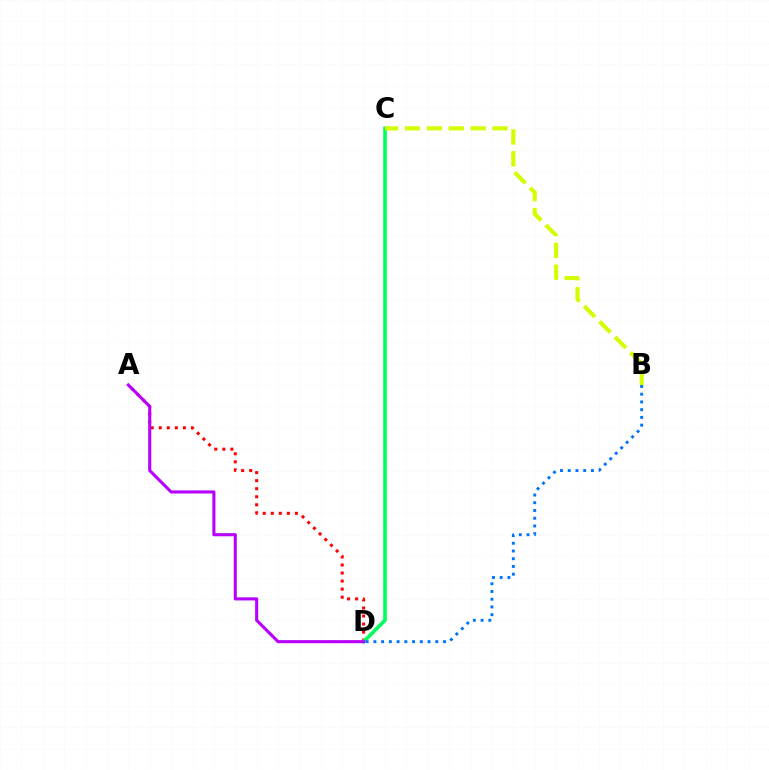{('A', 'D'): [{'color': '#ff0000', 'line_style': 'dotted', 'thickness': 2.19}, {'color': '#b900ff', 'line_style': 'solid', 'thickness': 2.22}], ('C', 'D'): [{'color': '#00ff5c', 'line_style': 'solid', 'thickness': 2.61}], ('B', 'D'): [{'color': '#0074ff', 'line_style': 'dotted', 'thickness': 2.1}], ('B', 'C'): [{'color': '#d1ff00', 'line_style': 'dashed', 'thickness': 2.97}]}